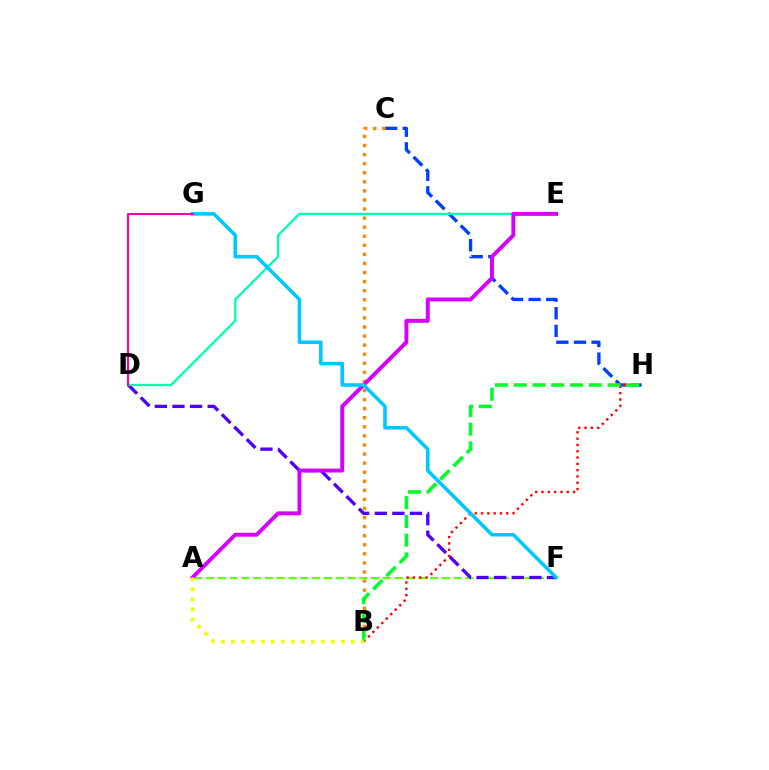{('A', 'F'): [{'color': '#66ff00', 'line_style': 'dashed', 'thickness': 1.6}], ('C', 'H'): [{'color': '#003fff', 'line_style': 'dashed', 'thickness': 2.4}], ('D', 'F'): [{'color': '#4f00ff', 'line_style': 'dashed', 'thickness': 2.39}], ('B', 'H'): [{'color': '#ff0000', 'line_style': 'dotted', 'thickness': 1.71}, {'color': '#00ff27', 'line_style': 'dashed', 'thickness': 2.55}], ('B', 'C'): [{'color': '#ff8800', 'line_style': 'dotted', 'thickness': 2.47}], ('D', 'E'): [{'color': '#00ffaf', 'line_style': 'solid', 'thickness': 1.65}], ('A', 'E'): [{'color': '#d600ff', 'line_style': 'solid', 'thickness': 2.82}], ('A', 'B'): [{'color': '#eeff00', 'line_style': 'dotted', 'thickness': 2.72}], ('F', 'G'): [{'color': '#00c7ff', 'line_style': 'solid', 'thickness': 2.57}], ('D', 'G'): [{'color': '#ff00a0', 'line_style': 'solid', 'thickness': 1.5}]}